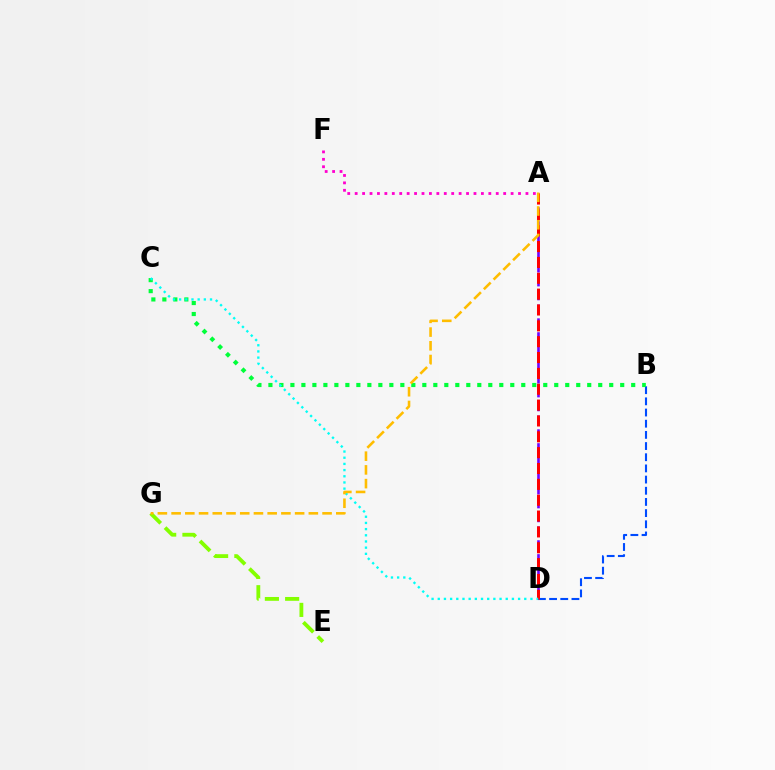{('E', 'G'): [{'color': '#84ff00', 'line_style': 'dashed', 'thickness': 2.75}], ('B', 'D'): [{'color': '#004bff', 'line_style': 'dashed', 'thickness': 1.52}], ('B', 'C'): [{'color': '#00ff39', 'line_style': 'dotted', 'thickness': 2.99}], ('A', 'D'): [{'color': '#7200ff', 'line_style': 'dashed', 'thickness': 1.88}, {'color': '#ff0000', 'line_style': 'dashed', 'thickness': 2.15}], ('C', 'D'): [{'color': '#00fff6', 'line_style': 'dotted', 'thickness': 1.68}], ('A', 'G'): [{'color': '#ffbd00', 'line_style': 'dashed', 'thickness': 1.86}], ('A', 'F'): [{'color': '#ff00cf', 'line_style': 'dotted', 'thickness': 2.02}]}